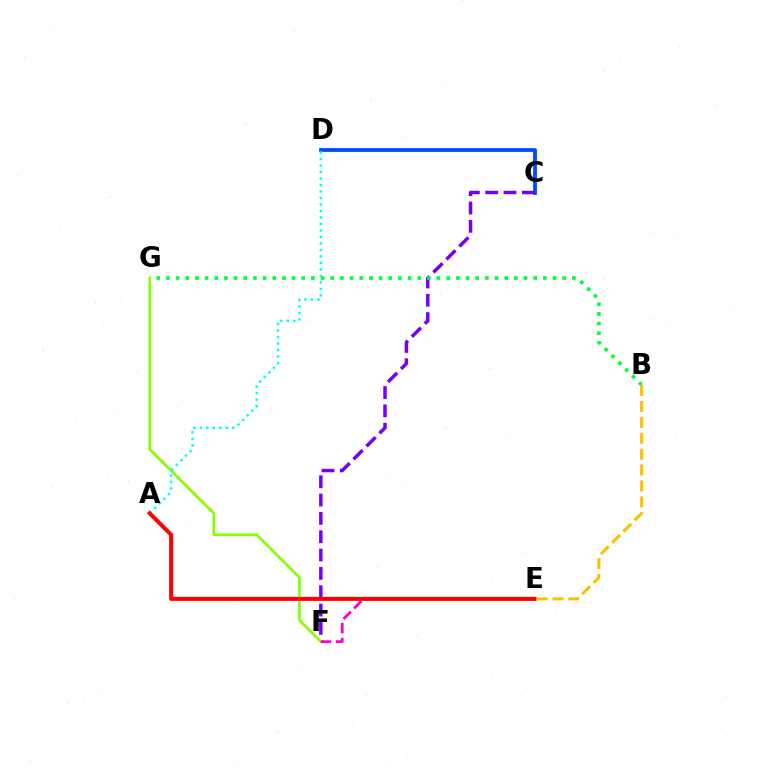{('C', 'D'): [{'color': '#004bff', 'line_style': 'solid', 'thickness': 2.75}], ('C', 'F'): [{'color': '#7200ff', 'line_style': 'dashed', 'thickness': 2.49}], ('B', 'G'): [{'color': '#00ff39', 'line_style': 'dotted', 'thickness': 2.63}], ('F', 'G'): [{'color': '#84ff00', 'line_style': 'solid', 'thickness': 1.93}], ('E', 'F'): [{'color': '#ff00cf', 'line_style': 'dashed', 'thickness': 2.02}], ('A', 'D'): [{'color': '#00fff6', 'line_style': 'dotted', 'thickness': 1.76}], ('A', 'E'): [{'color': '#ff0000', 'line_style': 'solid', 'thickness': 2.87}], ('B', 'E'): [{'color': '#ffbd00', 'line_style': 'dashed', 'thickness': 2.16}]}